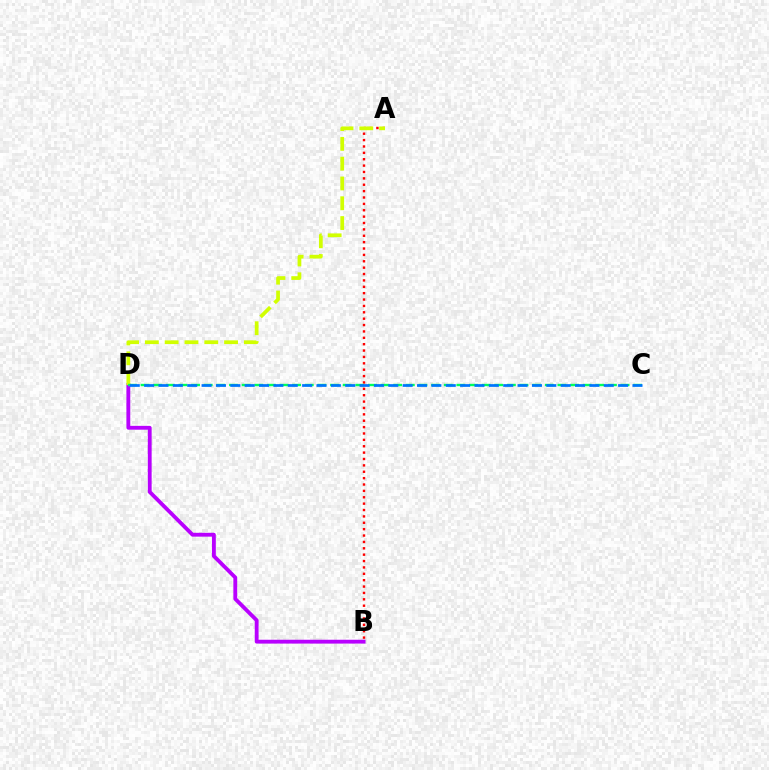{('A', 'B'): [{'color': '#ff0000', 'line_style': 'dotted', 'thickness': 1.73}], ('B', 'D'): [{'color': '#b900ff', 'line_style': 'solid', 'thickness': 2.76}], ('A', 'D'): [{'color': '#d1ff00', 'line_style': 'dashed', 'thickness': 2.69}], ('C', 'D'): [{'color': '#00ff5c', 'line_style': 'dashed', 'thickness': 1.72}, {'color': '#0074ff', 'line_style': 'dashed', 'thickness': 1.95}]}